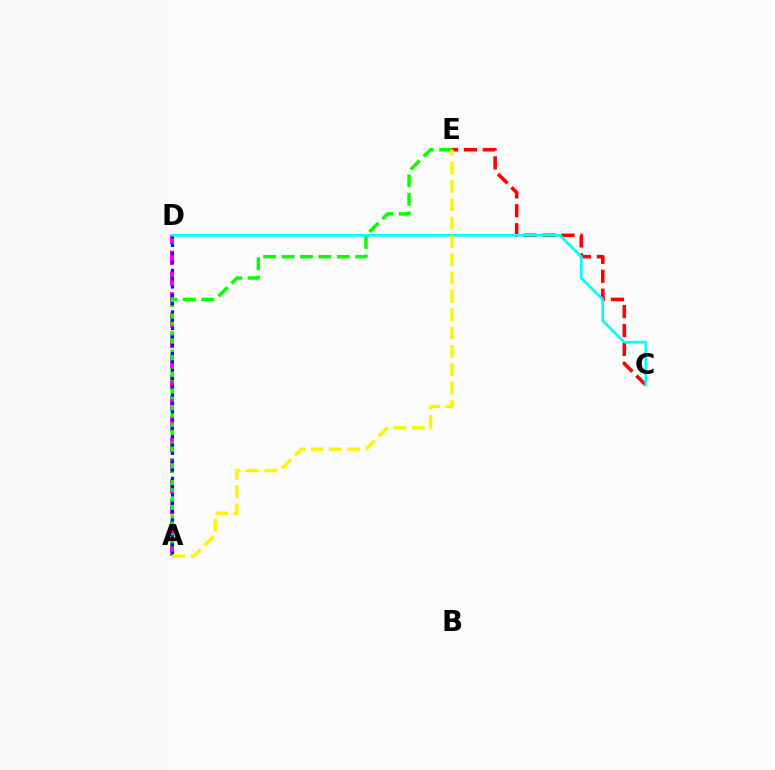{('C', 'E'): [{'color': '#ff0000', 'line_style': 'dashed', 'thickness': 2.57}], ('A', 'D'): [{'color': '#ee00ff', 'line_style': 'dashed', 'thickness': 2.82}, {'color': '#0010ff', 'line_style': 'dotted', 'thickness': 2.26}], ('A', 'E'): [{'color': '#08ff00', 'line_style': 'dashed', 'thickness': 2.5}, {'color': '#fcf500', 'line_style': 'dashed', 'thickness': 2.49}], ('C', 'D'): [{'color': '#00fff6', 'line_style': 'solid', 'thickness': 1.95}]}